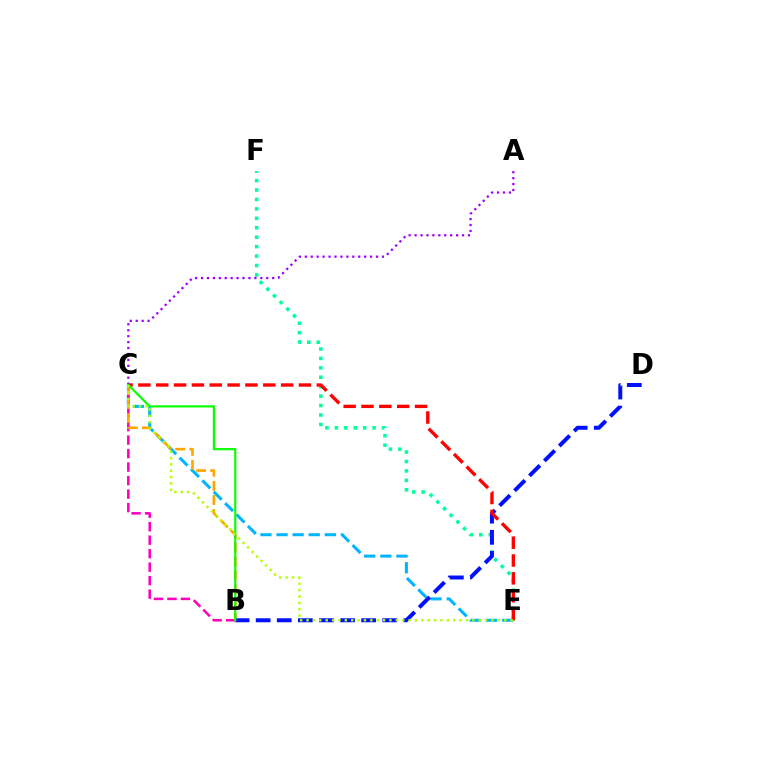{('C', 'E'): [{'color': '#00b5ff', 'line_style': 'dashed', 'thickness': 2.19}, {'color': '#ff0000', 'line_style': 'dashed', 'thickness': 2.42}, {'color': '#b3ff00', 'line_style': 'dotted', 'thickness': 1.73}], ('B', 'C'): [{'color': '#ff00bd', 'line_style': 'dashed', 'thickness': 1.83}, {'color': '#ffa500', 'line_style': 'dashed', 'thickness': 1.91}, {'color': '#08ff00', 'line_style': 'solid', 'thickness': 1.56}], ('E', 'F'): [{'color': '#00ff9d', 'line_style': 'dotted', 'thickness': 2.56}], ('B', 'D'): [{'color': '#0010ff', 'line_style': 'dashed', 'thickness': 2.87}], ('A', 'C'): [{'color': '#9b00ff', 'line_style': 'dotted', 'thickness': 1.61}]}